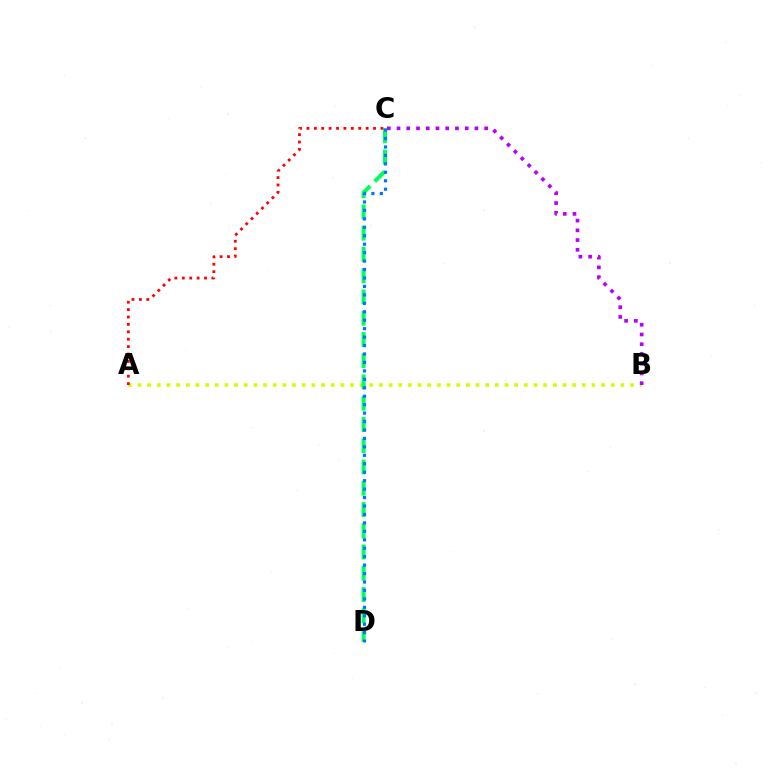{('A', 'B'): [{'color': '#d1ff00', 'line_style': 'dotted', 'thickness': 2.62}], ('C', 'D'): [{'color': '#00ff5c', 'line_style': 'dashed', 'thickness': 2.89}, {'color': '#0074ff', 'line_style': 'dotted', 'thickness': 2.29}], ('B', 'C'): [{'color': '#b900ff', 'line_style': 'dotted', 'thickness': 2.65}], ('A', 'C'): [{'color': '#ff0000', 'line_style': 'dotted', 'thickness': 2.01}]}